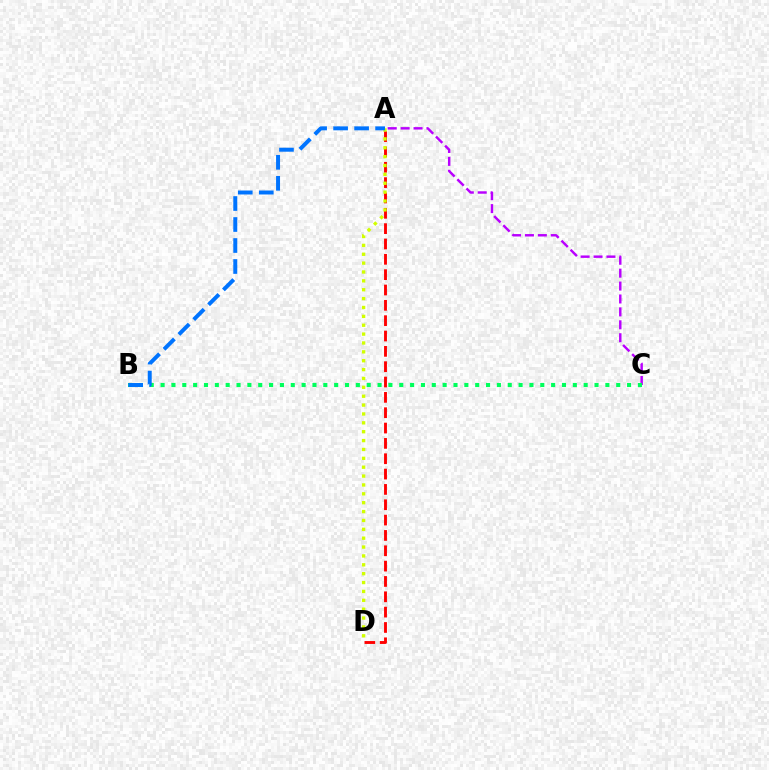{('A', 'C'): [{'color': '#b900ff', 'line_style': 'dashed', 'thickness': 1.75}], ('B', 'C'): [{'color': '#00ff5c', 'line_style': 'dotted', 'thickness': 2.95}], ('A', 'D'): [{'color': '#ff0000', 'line_style': 'dashed', 'thickness': 2.08}, {'color': '#d1ff00', 'line_style': 'dotted', 'thickness': 2.41}], ('A', 'B'): [{'color': '#0074ff', 'line_style': 'dashed', 'thickness': 2.85}]}